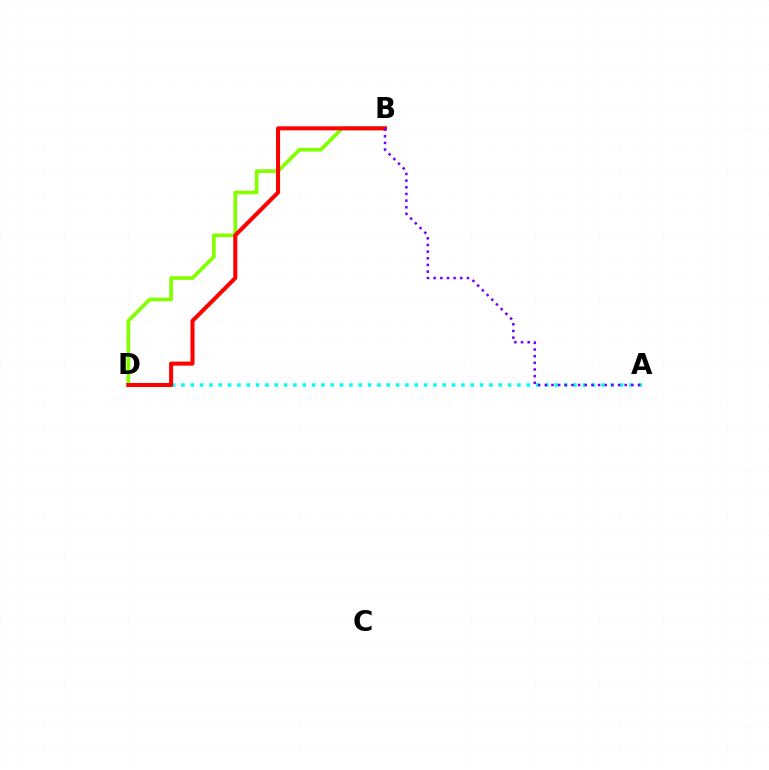{('A', 'D'): [{'color': '#00fff6', 'line_style': 'dotted', 'thickness': 2.54}], ('B', 'D'): [{'color': '#84ff00', 'line_style': 'solid', 'thickness': 2.65}, {'color': '#ff0000', 'line_style': 'solid', 'thickness': 2.91}], ('A', 'B'): [{'color': '#7200ff', 'line_style': 'dotted', 'thickness': 1.81}]}